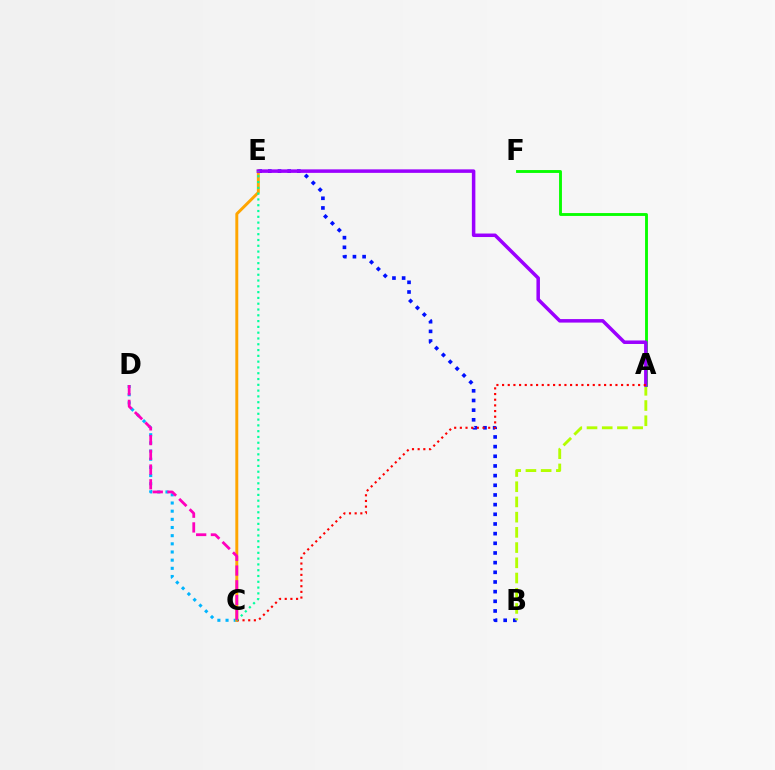{('B', 'E'): [{'color': '#0010ff', 'line_style': 'dotted', 'thickness': 2.63}], ('C', 'D'): [{'color': '#00b5ff', 'line_style': 'dotted', 'thickness': 2.22}, {'color': '#ff00bd', 'line_style': 'dashed', 'thickness': 2.0}], ('A', 'B'): [{'color': '#b3ff00', 'line_style': 'dashed', 'thickness': 2.07}], ('C', 'E'): [{'color': '#ffa500', 'line_style': 'solid', 'thickness': 2.12}, {'color': '#00ff9d', 'line_style': 'dotted', 'thickness': 1.57}], ('A', 'F'): [{'color': '#08ff00', 'line_style': 'solid', 'thickness': 2.07}], ('A', 'E'): [{'color': '#9b00ff', 'line_style': 'solid', 'thickness': 2.52}], ('A', 'C'): [{'color': '#ff0000', 'line_style': 'dotted', 'thickness': 1.54}]}